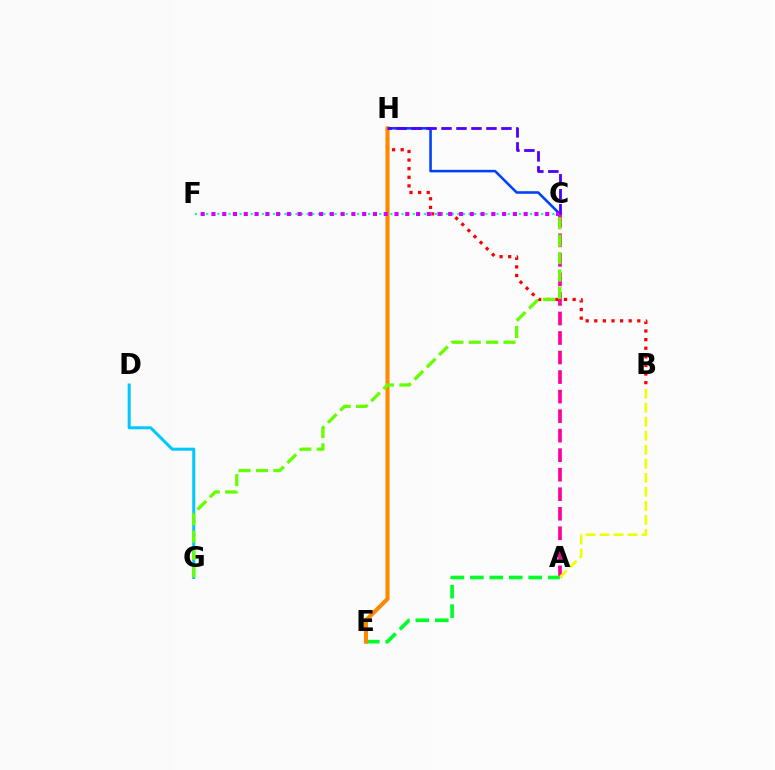{('A', 'C'): [{'color': '#ff00a0', 'line_style': 'dashed', 'thickness': 2.65}], ('A', 'B'): [{'color': '#eeff00', 'line_style': 'dashed', 'thickness': 1.91}], ('B', 'H'): [{'color': '#ff0000', 'line_style': 'dotted', 'thickness': 2.34}], ('C', 'F'): [{'color': '#00ffaf', 'line_style': 'dotted', 'thickness': 1.52}, {'color': '#d600ff', 'line_style': 'dotted', 'thickness': 2.92}], ('D', 'G'): [{'color': '#00c7ff', 'line_style': 'solid', 'thickness': 2.18}], ('C', 'H'): [{'color': '#003fff', 'line_style': 'solid', 'thickness': 1.84}, {'color': '#4f00ff', 'line_style': 'dashed', 'thickness': 2.04}], ('A', 'E'): [{'color': '#00ff27', 'line_style': 'dashed', 'thickness': 2.64}], ('E', 'H'): [{'color': '#ff8800', 'line_style': 'solid', 'thickness': 2.92}], ('C', 'G'): [{'color': '#66ff00', 'line_style': 'dashed', 'thickness': 2.36}]}